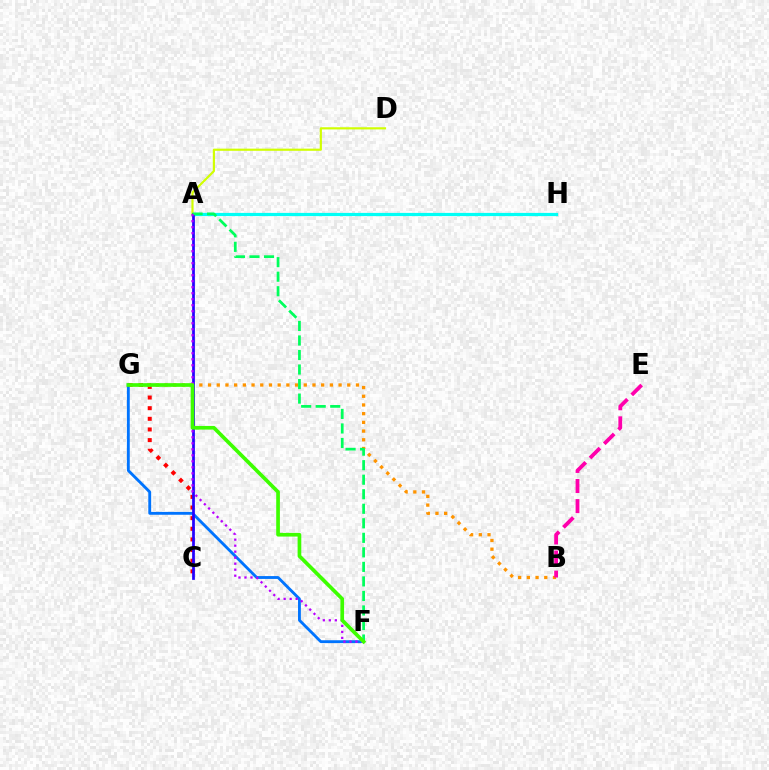{('A', 'H'): [{'color': '#00fff6', 'line_style': 'solid', 'thickness': 2.31}], ('C', 'G'): [{'color': '#ff0000', 'line_style': 'dotted', 'thickness': 2.89}], ('F', 'G'): [{'color': '#0074ff', 'line_style': 'solid', 'thickness': 2.05}, {'color': '#3dff00', 'line_style': 'solid', 'thickness': 2.65}], ('A', 'D'): [{'color': '#d1ff00', 'line_style': 'solid', 'thickness': 1.56}], ('A', 'C'): [{'color': '#2500ff', 'line_style': 'solid', 'thickness': 1.97}], ('B', 'G'): [{'color': '#ff9400', 'line_style': 'dotted', 'thickness': 2.36}], ('A', 'F'): [{'color': '#00ff5c', 'line_style': 'dashed', 'thickness': 1.97}, {'color': '#b900ff', 'line_style': 'dotted', 'thickness': 1.63}], ('B', 'E'): [{'color': '#ff00ac', 'line_style': 'dashed', 'thickness': 2.73}]}